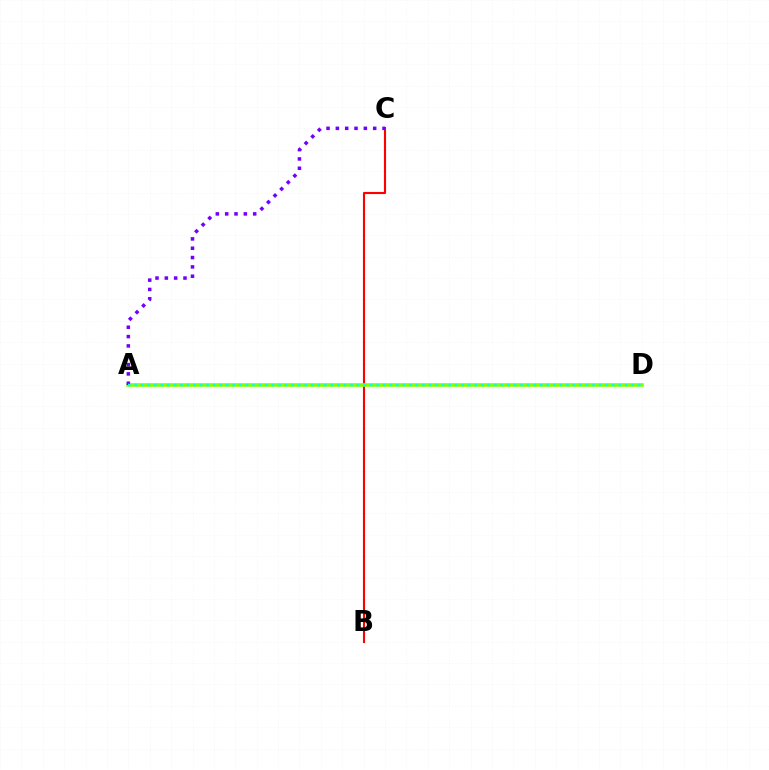{('B', 'C'): [{'color': '#ff0000', 'line_style': 'solid', 'thickness': 1.52}], ('A', 'D'): [{'color': '#84ff00', 'line_style': 'solid', 'thickness': 2.59}, {'color': '#00fff6', 'line_style': 'dotted', 'thickness': 1.78}], ('A', 'C'): [{'color': '#7200ff', 'line_style': 'dotted', 'thickness': 2.54}]}